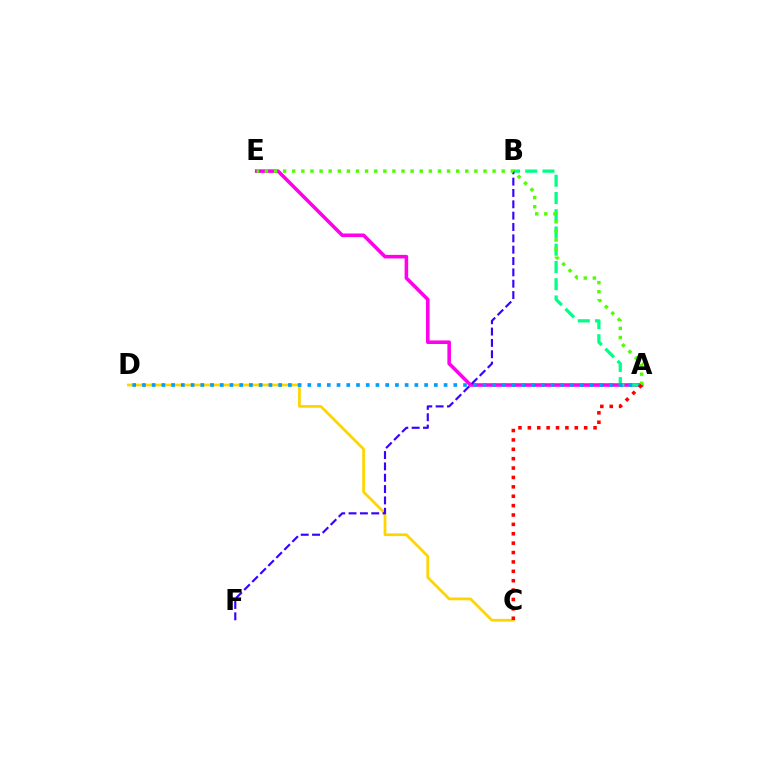{('A', 'E'): [{'color': '#ff00ed', 'line_style': 'solid', 'thickness': 2.57}, {'color': '#4fff00', 'line_style': 'dotted', 'thickness': 2.47}], ('A', 'B'): [{'color': '#00ff86', 'line_style': 'dashed', 'thickness': 2.34}], ('C', 'D'): [{'color': '#ffd500', 'line_style': 'solid', 'thickness': 1.98}], ('A', 'D'): [{'color': '#009eff', 'line_style': 'dotted', 'thickness': 2.64}], ('B', 'F'): [{'color': '#3700ff', 'line_style': 'dashed', 'thickness': 1.54}], ('A', 'C'): [{'color': '#ff0000', 'line_style': 'dotted', 'thickness': 2.55}]}